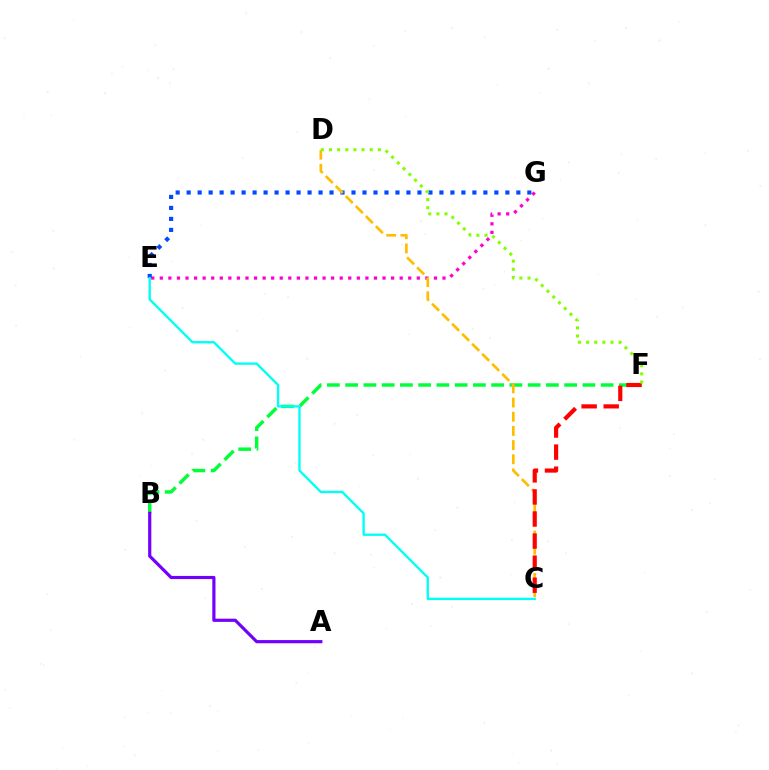{('B', 'F'): [{'color': '#00ff39', 'line_style': 'dashed', 'thickness': 2.48}], ('E', 'G'): [{'color': '#ff00cf', 'line_style': 'dotted', 'thickness': 2.33}, {'color': '#004bff', 'line_style': 'dotted', 'thickness': 2.99}], ('C', 'D'): [{'color': '#ffbd00', 'line_style': 'dashed', 'thickness': 1.93}], ('C', 'F'): [{'color': '#ff0000', 'line_style': 'dashed', 'thickness': 3.0}], ('A', 'B'): [{'color': '#7200ff', 'line_style': 'solid', 'thickness': 2.29}], ('D', 'F'): [{'color': '#84ff00', 'line_style': 'dotted', 'thickness': 2.21}], ('C', 'E'): [{'color': '#00fff6', 'line_style': 'solid', 'thickness': 1.69}]}